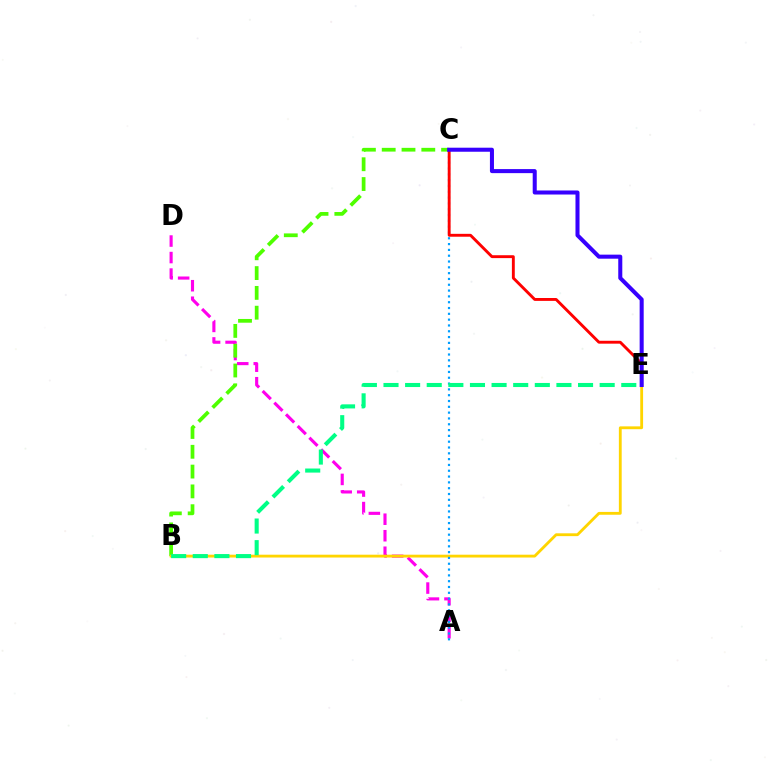{('A', 'D'): [{'color': '#ff00ed', 'line_style': 'dashed', 'thickness': 2.24}], ('B', 'C'): [{'color': '#4fff00', 'line_style': 'dashed', 'thickness': 2.69}], ('B', 'E'): [{'color': '#ffd500', 'line_style': 'solid', 'thickness': 2.04}, {'color': '#00ff86', 'line_style': 'dashed', 'thickness': 2.94}], ('A', 'C'): [{'color': '#009eff', 'line_style': 'dotted', 'thickness': 1.58}], ('C', 'E'): [{'color': '#ff0000', 'line_style': 'solid', 'thickness': 2.08}, {'color': '#3700ff', 'line_style': 'solid', 'thickness': 2.91}]}